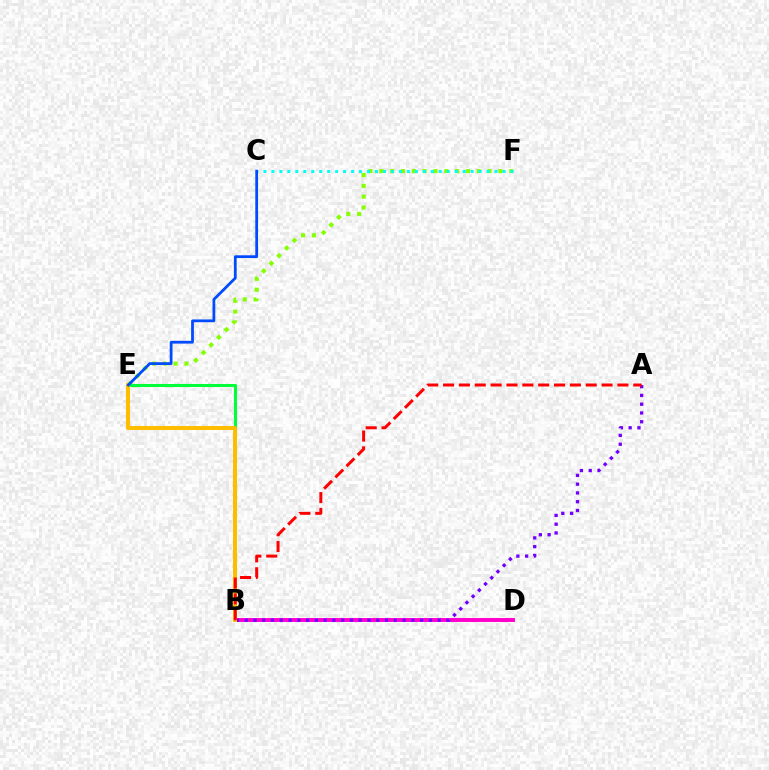{('B', 'D'): [{'color': '#ff00cf', 'line_style': 'solid', 'thickness': 2.83}], ('E', 'F'): [{'color': '#84ff00', 'line_style': 'dotted', 'thickness': 2.94}], ('C', 'F'): [{'color': '#00fff6', 'line_style': 'dotted', 'thickness': 2.17}], ('A', 'B'): [{'color': '#7200ff', 'line_style': 'dotted', 'thickness': 2.38}, {'color': '#ff0000', 'line_style': 'dashed', 'thickness': 2.15}], ('B', 'E'): [{'color': '#00ff39', 'line_style': 'solid', 'thickness': 2.21}, {'color': '#ffbd00', 'line_style': 'solid', 'thickness': 2.89}], ('C', 'E'): [{'color': '#004bff', 'line_style': 'solid', 'thickness': 1.99}]}